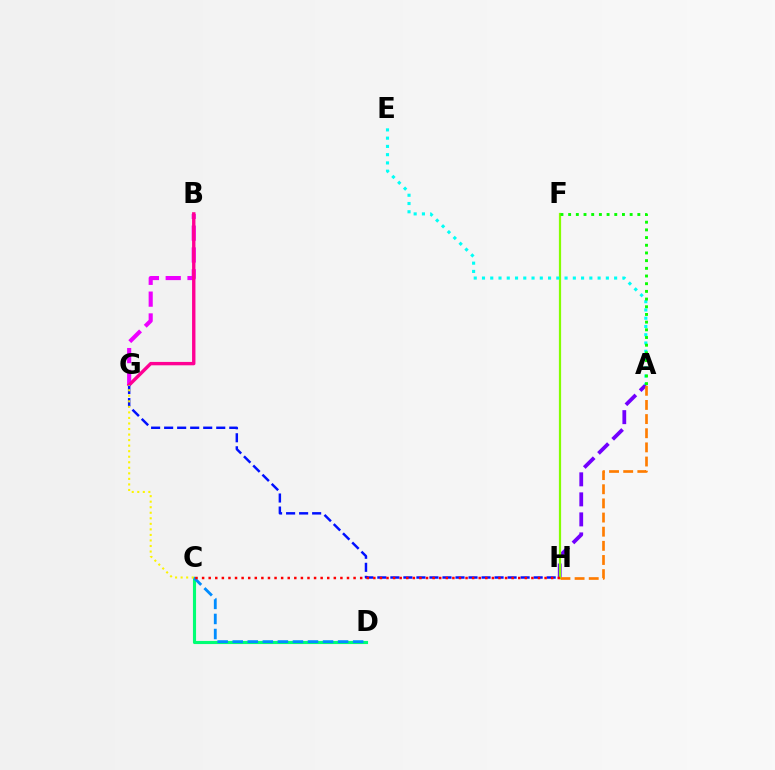{('B', 'G'): [{'color': '#ee00ff', 'line_style': 'dashed', 'thickness': 2.96}, {'color': '#ff0094', 'line_style': 'solid', 'thickness': 2.43}], ('A', 'H'): [{'color': '#7200ff', 'line_style': 'dashed', 'thickness': 2.72}, {'color': '#ff7c00', 'line_style': 'dashed', 'thickness': 1.92}], ('F', 'H'): [{'color': '#84ff00', 'line_style': 'solid', 'thickness': 1.59}], ('C', 'D'): [{'color': '#00ff74', 'line_style': 'solid', 'thickness': 2.24}, {'color': '#008cff', 'line_style': 'dashed', 'thickness': 2.04}], ('G', 'H'): [{'color': '#0010ff', 'line_style': 'dashed', 'thickness': 1.77}], ('A', 'E'): [{'color': '#00fff6', 'line_style': 'dotted', 'thickness': 2.24}], ('A', 'F'): [{'color': '#08ff00', 'line_style': 'dotted', 'thickness': 2.09}], ('C', 'H'): [{'color': '#ff0000', 'line_style': 'dotted', 'thickness': 1.79}], ('C', 'G'): [{'color': '#fcf500', 'line_style': 'dotted', 'thickness': 1.51}]}